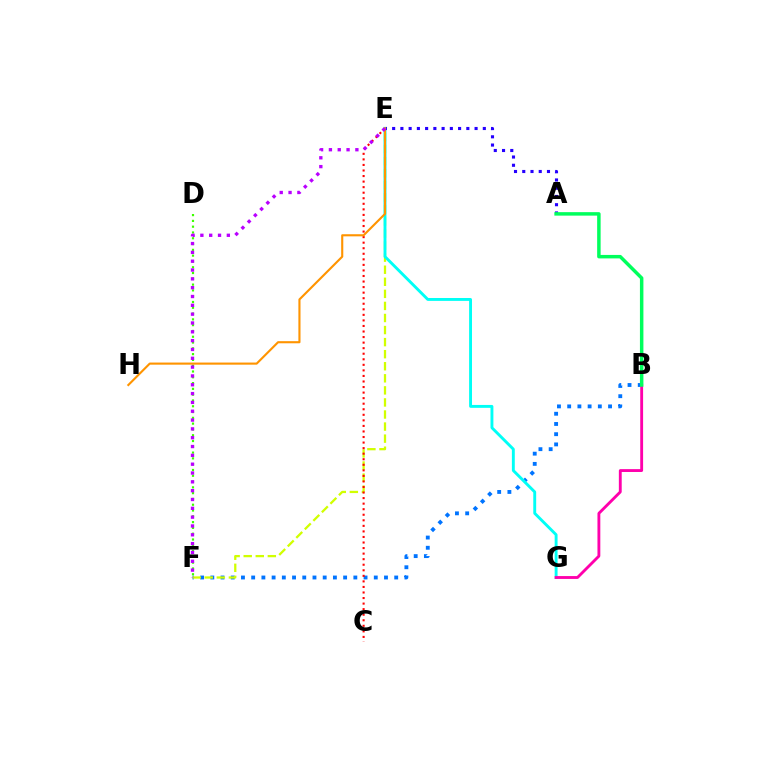{('B', 'F'): [{'color': '#0074ff', 'line_style': 'dotted', 'thickness': 2.78}], ('E', 'F'): [{'color': '#d1ff00', 'line_style': 'dashed', 'thickness': 1.64}, {'color': '#b900ff', 'line_style': 'dotted', 'thickness': 2.4}], ('E', 'G'): [{'color': '#00fff6', 'line_style': 'solid', 'thickness': 2.08}], ('B', 'G'): [{'color': '#ff00ac', 'line_style': 'solid', 'thickness': 2.06}], ('A', 'E'): [{'color': '#2500ff', 'line_style': 'dotted', 'thickness': 2.24}], ('C', 'E'): [{'color': '#ff0000', 'line_style': 'dotted', 'thickness': 1.51}], ('D', 'F'): [{'color': '#3dff00', 'line_style': 'dotted', 'thickness': 1.57}], ('A', 'B'): [{'color': '#00ff5c', 'line_style': 'solid', 'thickness': 2.5}], ('E', 'H'): [{'color': '#ff9400', 'line_style': 'solid', 'thickness': 1.53}]}